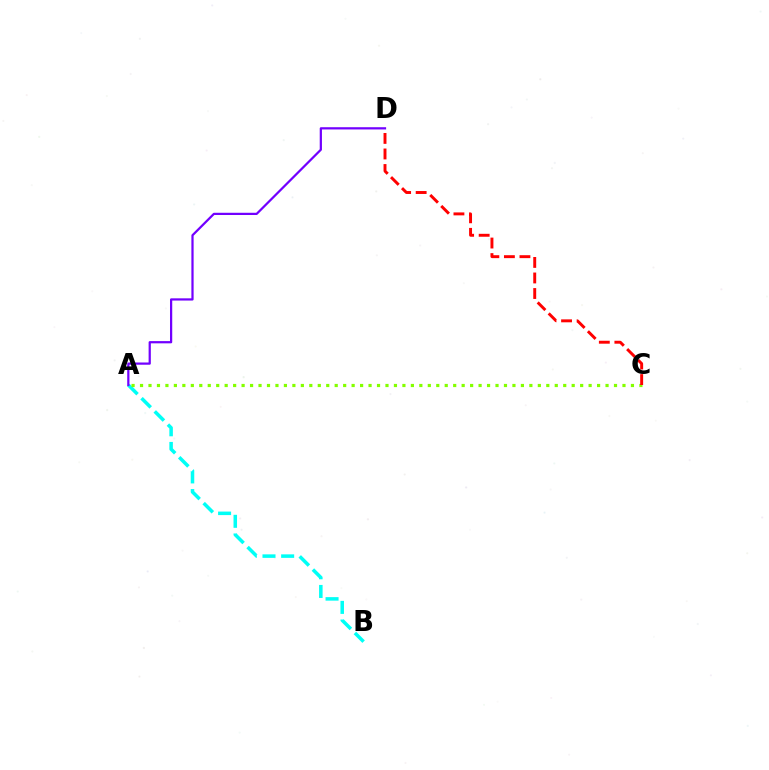{('A', 'B'): [{'color': '#00fff6', 'line_style': 'dashed', 'thickness': 2.54}], ('A', 'D'): [{'color': '#7200ff', 'line_style': 'solid', 'thickness': 1.61}], ('A', 'C'): [{'color': '#84ff00', 'line_style': 'dotted', 'thickness': 2.3}], ('C', 'D'): [{'color': '#ff0000', 'line_style': 'dashed', 'thickness': 2.11}]}